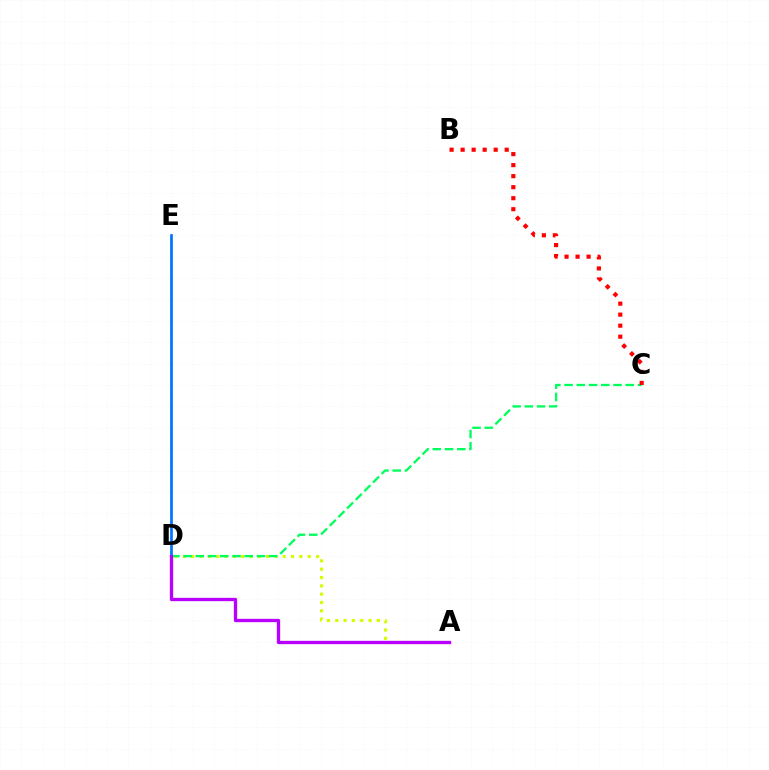{('A', 'D'): [{'color': '#d1ff00', 'line_style': 'dotted', 'thickness': 2.26}, {'color': '#b900ff', 'line_style': 'solid', 'thickness': 2.39}], ('C', 'D'): [{'color': '#00ff5c', 'line_style': 'dashed', 'thickness': 1.66}], ('D', 'E'): [{'color': '#0074ff', 'line_style': 'solid', 'thickness': 1.96}], ('B', 'C'): [{'color': '#ff0000', 'line_style': 'dotted', 'thickness': 2.99}]}